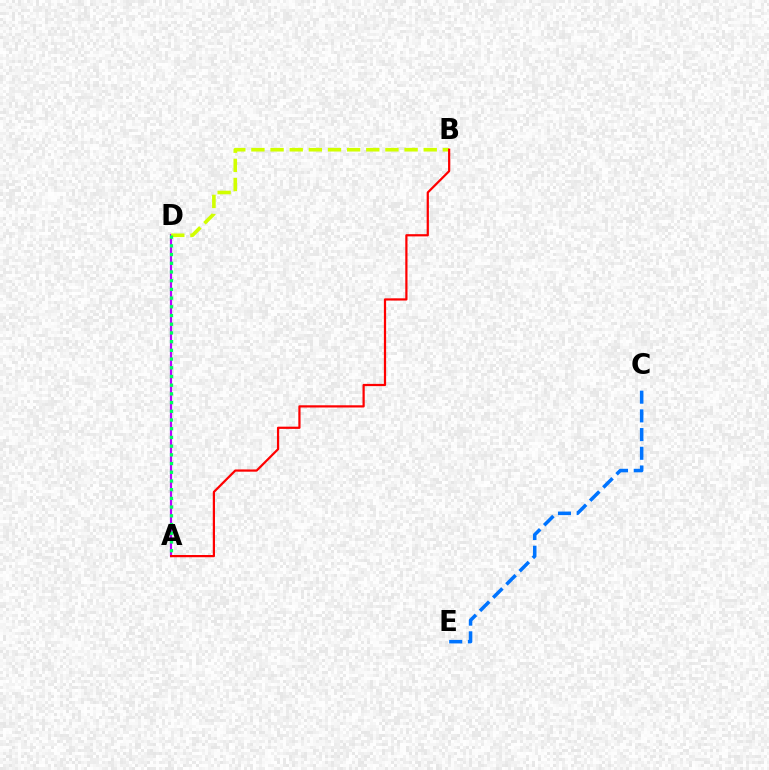{('A', 'D'): [{'color': '#b900ff', 'line_style': 'solid', 'thickness': 1.57}, {'color': '#00ff5c', 'line_style': 'dotted', 'thickness': 2.37}], ('C', 'E'): [{'color': '#0074ff', 'line_style': 'dashed', 'thickness': 2.54}], ('B', 'D'): [{'color': '#d1ff00', 'line_style': 'dashed', 'thickness': 2.6}], ('A', 'B'): [{'color': '#ff0000', 'line_style': 'solid', 'thickness': 1.6}]}